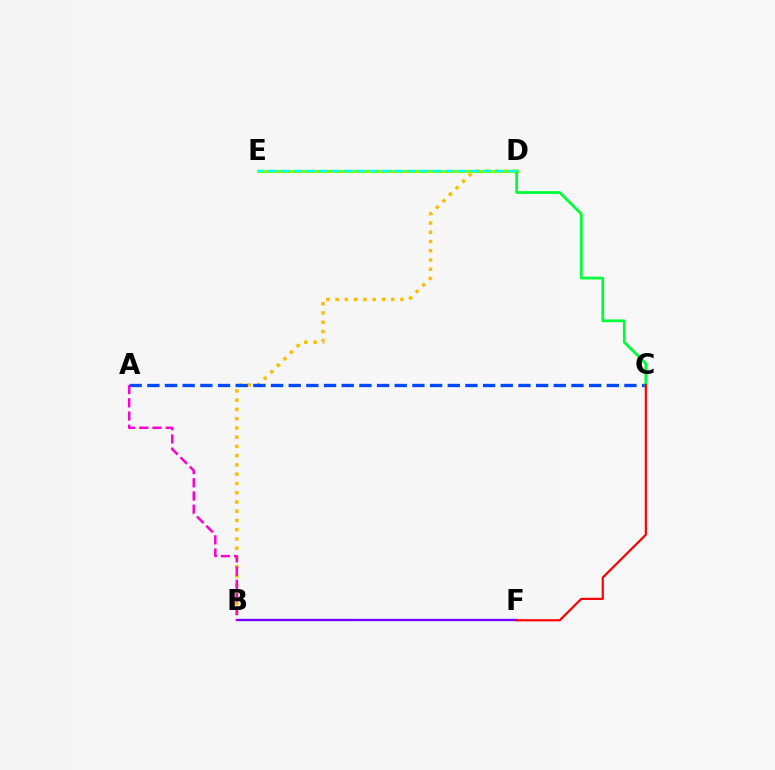{('B', 'D'): [{'color': '#ffbd00', 'line_style': 'dotted', 'thickness': 2.51}], ('D', 'E'): [{'color': '#84ff00', 'line_style': 'solid', 'thickness': 2.3}, {'color': '#00fff6', 'line_style': 'dashed', 'thickness': 1.72}], ('B', 'F'): [{'color': '#7200ff', 'line_style': 'solid', 'thickness': 1.68}], ('A', 'C'): [{'color': '#004bff', 'line_style': 'dashed', 'thickness': 2.4}], ('C', 'D'): [{'color': '#00ff39', 'line_style': 'solid', 'thickness': 2.0}], ('A', 'B'): [{'color': '#ff00cf', 'line_style': 'dashed', 'thickness': 1.79}], ('C', 'F'): [{'color': '#ff0000', 'line_style': 'solid', 'thickness': 1.58}]}